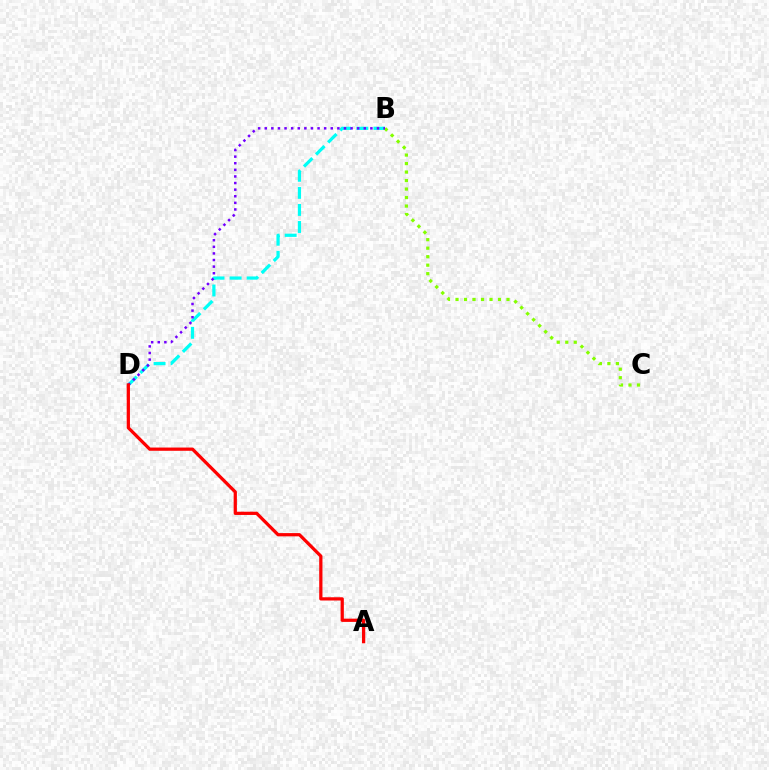{('B', 'D'): [{'color': '#00fff6', 'line_style': 'dashed', 'thickness': 2.32}, {'color': '#7200ff', 'line_style': 'dotted', 'thickness': 1.79}], ('B', 'C'): [{'color': '#84ff00', 'line_style': 'dotted', 'thickness': 2.31}], ('A', 'D'): [{'color': '#ff0000', 'line_style': 'solid', 'thickness': 2.34}]}